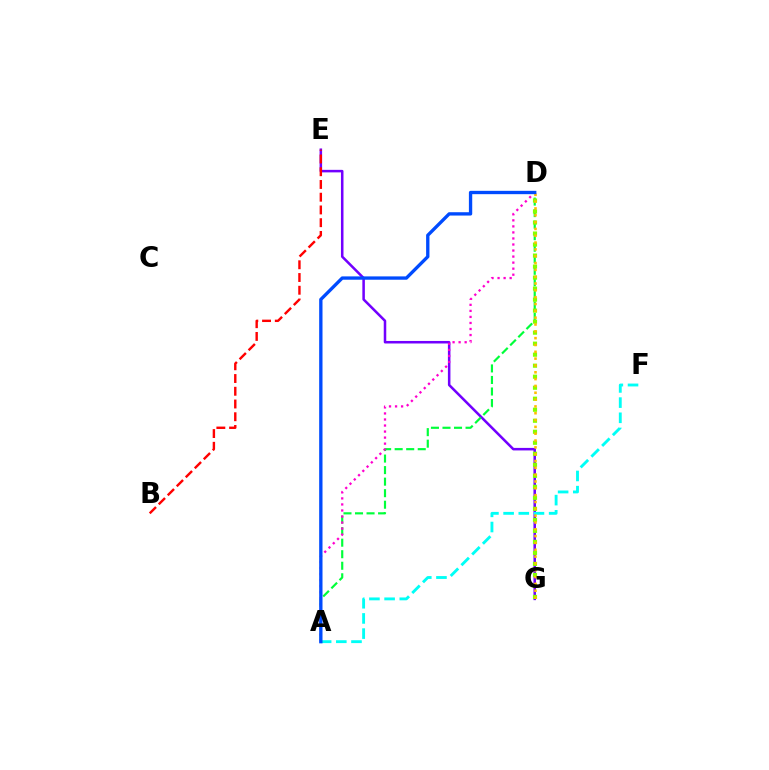{('E', 'G'): [{'color': '#7200ff', 'line_style': 'solid', 'thickness': 1.82}], ('A', 'D'): [{'color': '#00ff39', 'line_style': 'dashed', 'thickness': 1.57}, {'color': '#ff00cf', 'line_style': 'dotted', 'thickness': 1.64}, {'color': '#004bff', 'line_style': 'solid', 'thickness': 2.4}], ('B', 'E'): [{'color': '#ff0000', 'line_style': 'dashed', 'thickness': 1.73}], ('D', 'G'): [{'color': '#84ff00', 'line_style': 'dotted', 'thickness': 2.99}, {'color': '#ffbd00', 'line_style': 'dotted', 'thickness': 1.85}], ('A', 'F'): [{'color': '#00fff6', 'line_style': 'dashed', 'thickness': 2.06}]}